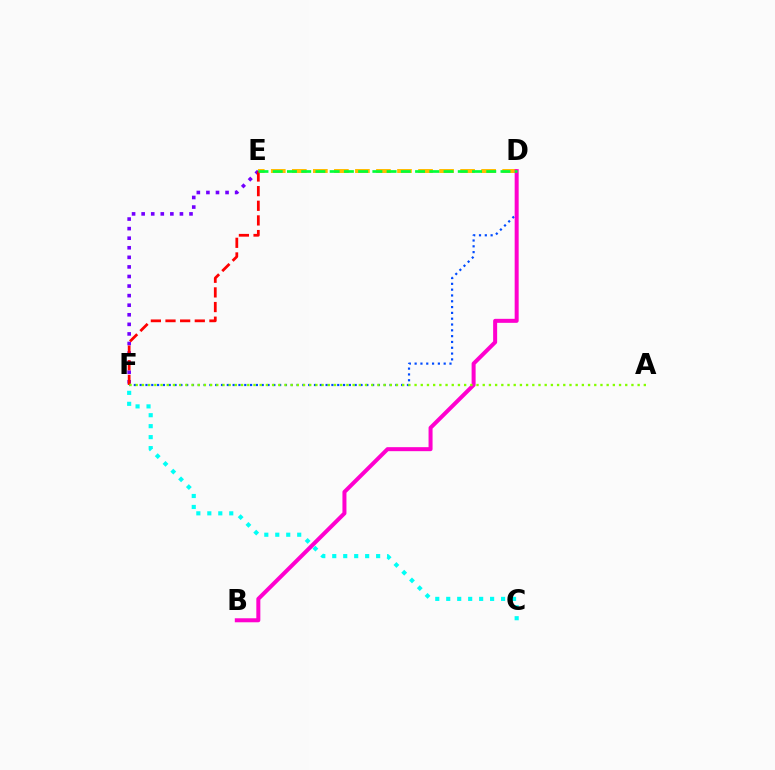{('D', 'F'): [{'color': '#004bff', 'line_style': 'dotted', 'thickness': 1.58}], ('D', 'E'): [{'color': '#ffbd00', 'line_style': 'dashed', 'thickness': 2.86}, {'color': '#00ff39', 'line_style': 'dashed', 'thickness': 1.93}], ('C', 'F'): [{'color': '#00fff6', 'line_style': 'dotted', 'thickness': 2.98}], ('E', 'F'): [{'color': '#7200ff', 'line_style': 'dotted', 'thickness': 2.6}, {'color': '#ff0000', 'line_style': 'dashed', 'thickness': 1.99}], ('B', 'D'): [{'color': '#ff00cf', 'line_style': 'solid', 'thickness': 2.88}], ('A', 'F'): [{'color': '#84ff00', 'line_style': 'dotted', 'thickness': 1.68}]}